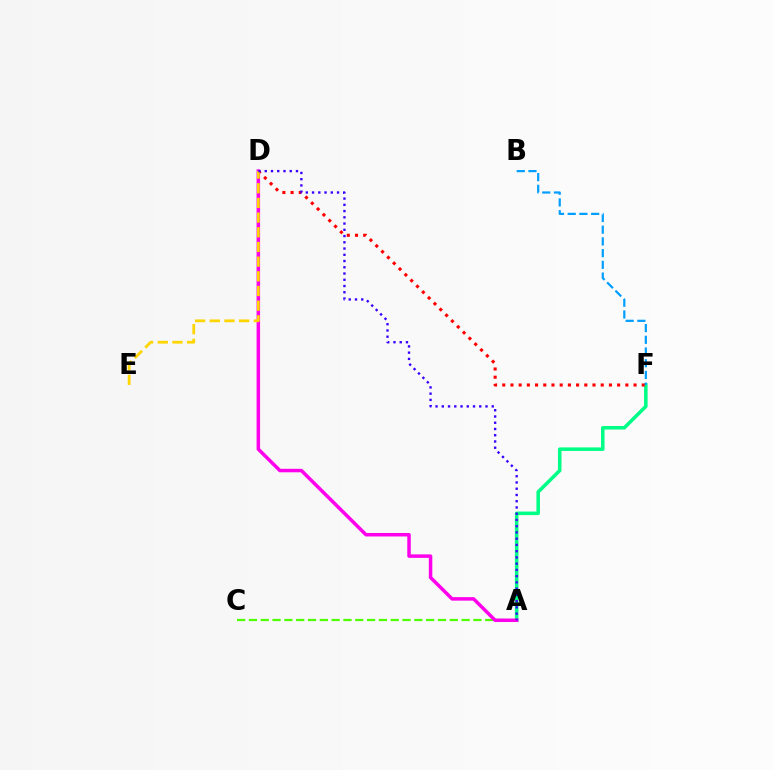{('A', 'F'): [{'color': '#00ff86', 'line_style': 'solid', 'thickness': 2.56}], ('D', 'F'): [{'color': '#ff0000', 'line_style': 'dotted', 'thickness': 2.23}], ('A', 'C'): [{'color': '#4fff00', 'line_style': 'dashed', 'thickness': 1.61}], ('A', 'D'): [{'color': '#ff00ed', 'line_style': 'solid', 'thickness': 2.52}, {'color': '#3700ff', 'line_style': 'dotted', 'thickness': 1.7}], ('D', 'E'): [{'color': '#ffd500', 'line_style': 'dashed', 'thickness': 1.99}], ('B', 'F'): [{'color': '#009eff', 'line_style': 'dashed', 'thickness': 1.59}]}